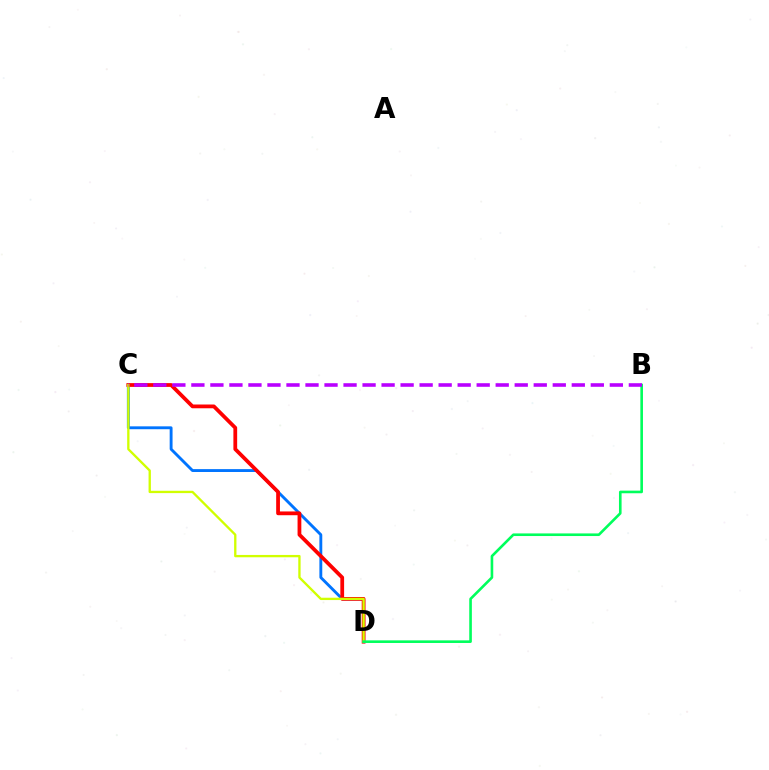{('C', 'D'): [{'color': '#0074ff', 'line_style': 'solid', 'thickness': 2.07}, {'color': '#ff0000', 'line_style': 'solid', 'thickness': 2.71}, {'color': '#d1ff00', 'line_style': 'solid', 'thickness': 1.68}], ('B', 'D'): [{'color': '#00ff5c', 'line_style': 'solid', 'thickness': 1.88}], ('B', 'C'): [{'color': '#b900ff', 'line_style': 'dashed', 'thickness': 2.58}]}